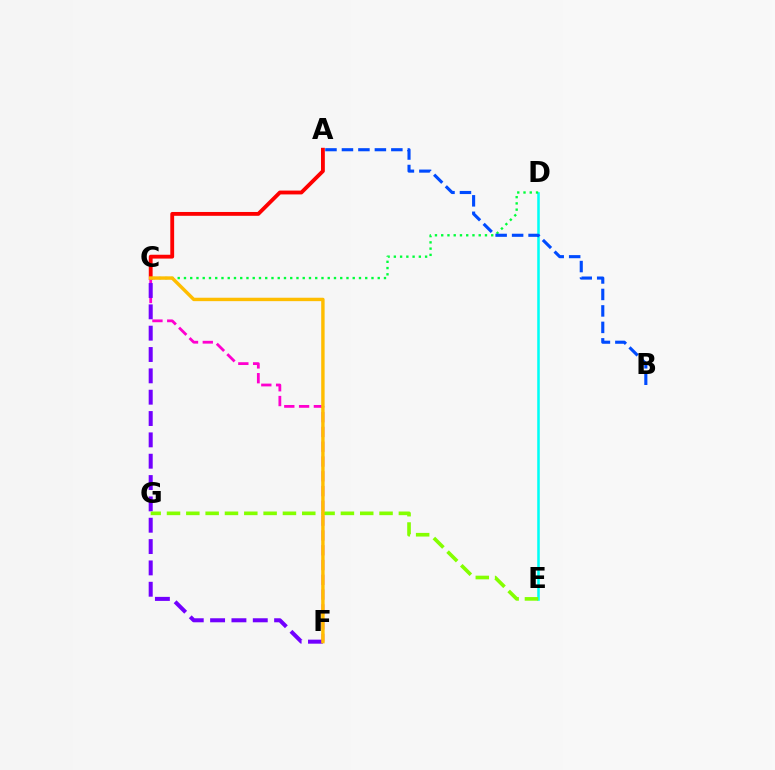{('A', 'C'): [{'color': '#ff0000', 'line_style': 'solid', 'thickness': 2.76}], ('D', 'E'): [{'color': '#00fff6', 'line_style': 'solid', 'thickness': 1.84}], ('C', 'F'): [{'color': '#ff00cf', 'line_style': 'dashed', 'thickness': 2.01}, {'color': '#7200ff', 'line_style': 'dashed', 'thickness': 2.9}, {'color': '#ffbd00', 'line_style': 'solid', 'thickness': 2.46}], ('C', 'D'): [{'color': '#00ff39', 'line_style': 'dotted', 'thickness': 1.7}], ('A', 'B'): [{'color': '#004bff', 'line_style': 'dashed', 'thickness': 2.24}], ('E', 'G'): [{'color': '#84ff00', 'line_style': 'dashed', 'thickness': 2.63}]}